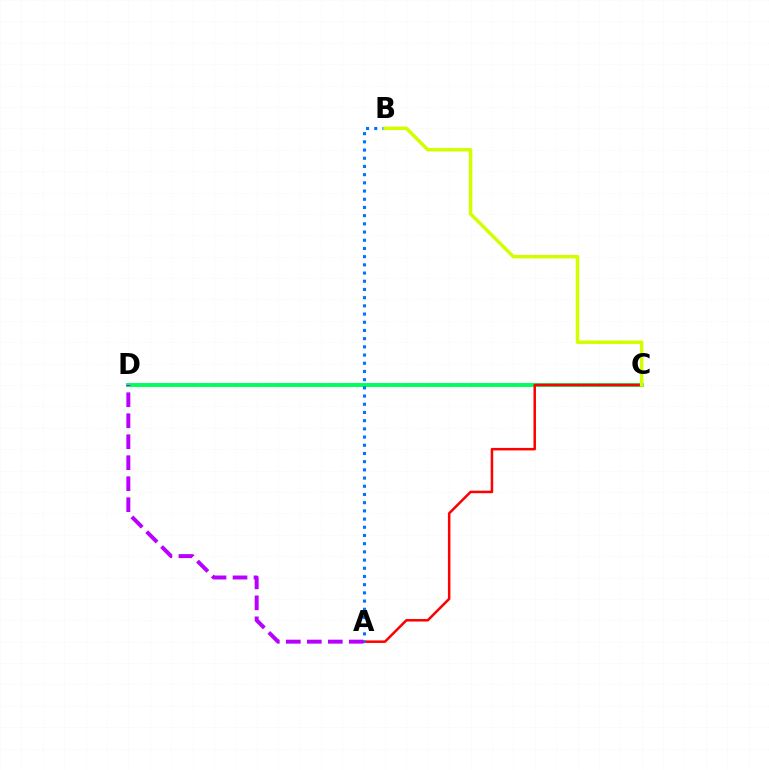{('C', 'D'): [{'color': '#00ff5c', 'line_style': 'solid', 'thickness': 2.83}], ('A', 'C'): [{'color': '#ff0000', 'line_style': 'solid', 'thickness': 1.81}], ('A', 'B'): [{'color': '#0074ff', 'line_style': 'dotted', 'thickness': 2.23}], ('A', 'D'): [{'color': '#b900ff', 'line_style': 'dashed', 'thickness': 2.85}], ('B', 'C'): [{'color': '#d1ff00', 'line_style': 'solid', 'thickness': 2.53}]}